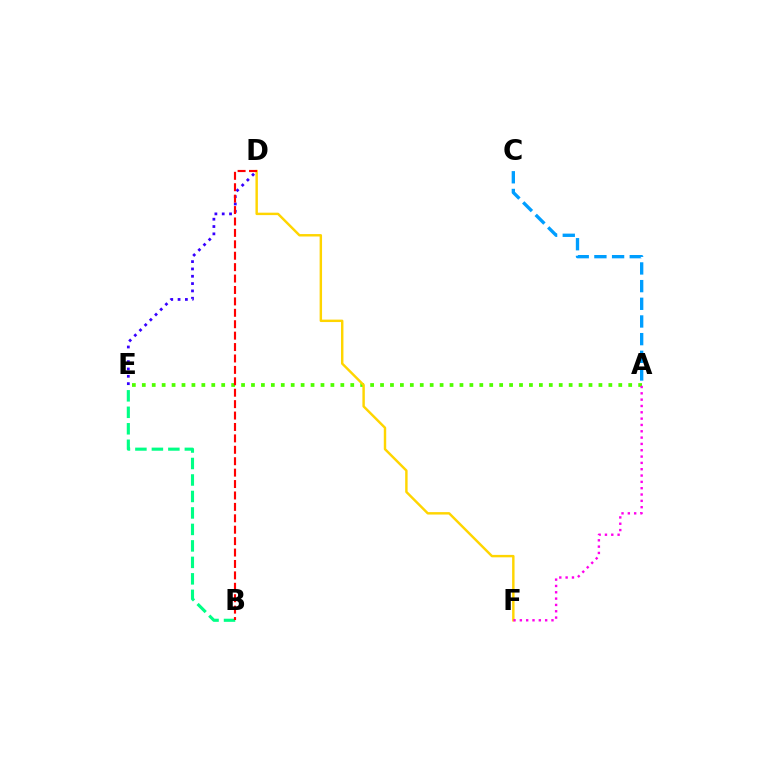{('B', 'E'): [{'color': '#00ff86', 'line_style': 'dashed', 'thickness': 2.24}], ('A', 'E'): [{'color': '#4fff00', 'line_style': 'dotted', 'thickness': 2.7}], ('D', 'E'): [{'color': '#3700ff', 'line_style': 'dotted', 'thickness': 1.99}], ('D', 'F'): [{'color': '#ffd500', 'line_style': 'solid', 'thickness': 1.75}], ('B', 'D'): [{'color': '#ff0000', 'line_style': 'dashed', 'thickness': 1.55}], ('A', 'F'): [{'color': '#ff00ed', 'line_style': 'dotted', 'thickness': 1.72}], ('A', 'C'): [{'color': '#009eff', 'line_style': 'dashed', 'thickness': 2.4}]}